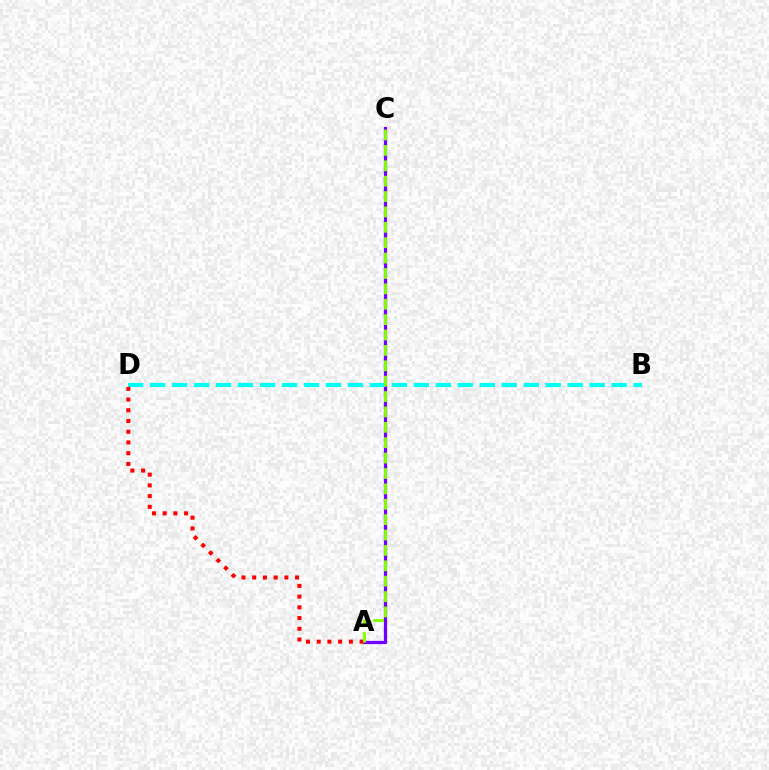{('A', 'C'): [{'color': '#7200ff', 'line_style': 'solid', 'thickness': 2.34}, {'color': '#84ff00', 'line_style': 'dashed', 'thickness': 2.09}], ('B', 'D'): [{'color': '#00fff6', 'line_style': 'dashed', 'thickness': 2.99}], ('A', 'D'): [{'color': '#ff0000', 'line_style': 'dotted', 'thickness': 2.91}]}